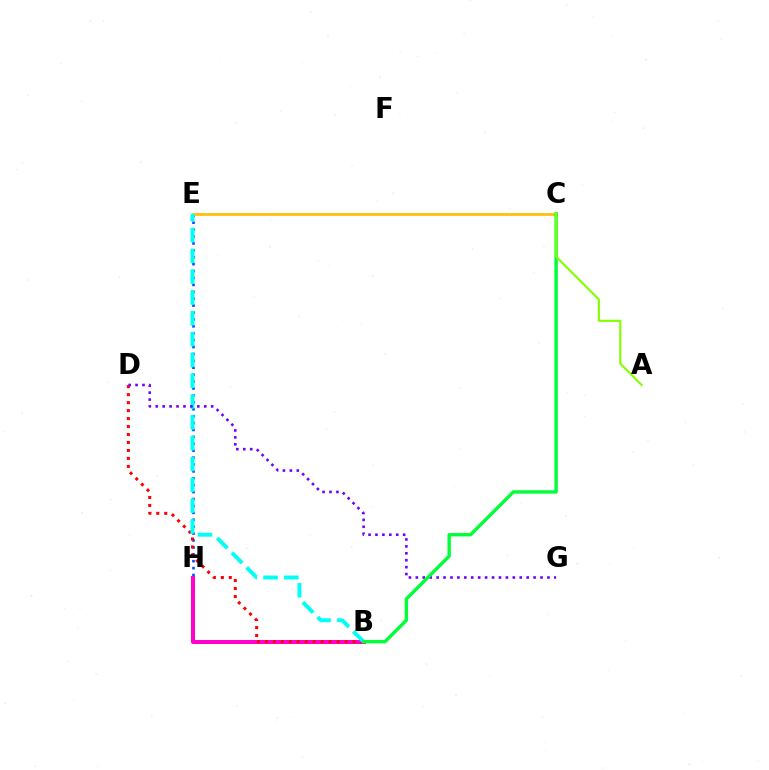{('E', 'H'): [{'color': '#004bff', 'line_style': 'dotted', 'thickness': 1.88}], ('B', 'H'): [{'color': '#ff00cf', 'line_style': 'solid', 'thickness': 2.87}], ('C', 'E'): [{'color': '#ffbd00', 'line_style': 'solid', 'thickness': 1.9}], ('B', 'D'): [{'color': '#ff0000', 'line_style': 'dotted', 'thickness': 2.17}], ('B', 'E'): [{'color': '#00fff6', 'line_style': 'dashed', 'thickness': 2.83}], ('D', 'G'): [{'color': '#7200ff', 'line_style': 'dotted', 'thickness': 1.88}], ('B', 'C'): [{'color': '#00ff39', 'line_style': 'solid', 'thickness': 2.45}], ('A', 'C'): [{'color': '#84ff00', 'line_style': 'solid', 'thickness': 1.54}]}